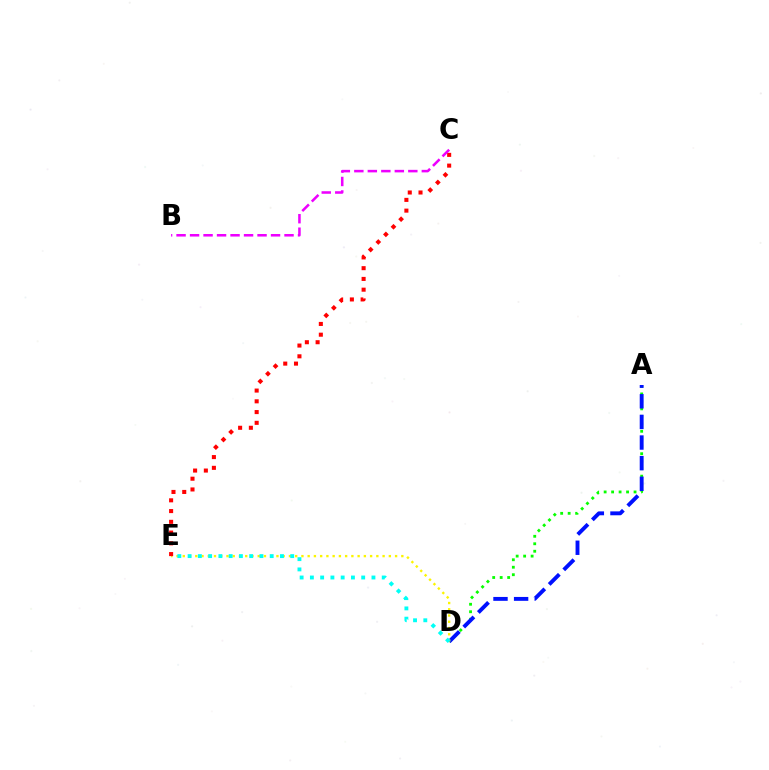{('A', 'D'): [{'color': '#08ff00', 'line_style': 'dotted', 'thickness': 2.03}, {'color': '#0010ff', 'line_style': 'dashed', 'thickness': 2.8}], ('D', 'E'): [{'color': '#fcf500', 'line_style': 'dotted', 'thickness': 1.7}, {'color': '#00fff6', 'line_style': 'dotted', 'thickness': 2.79}], ('C', 'E'): [{'color': '#ff0000', 'line_style': 'dotted', 'thickness': 2.92}], ('B', 'C'): [{'color': '#ee00ff', 'line_style': 'dashed', 'thickness': 1.83}]}